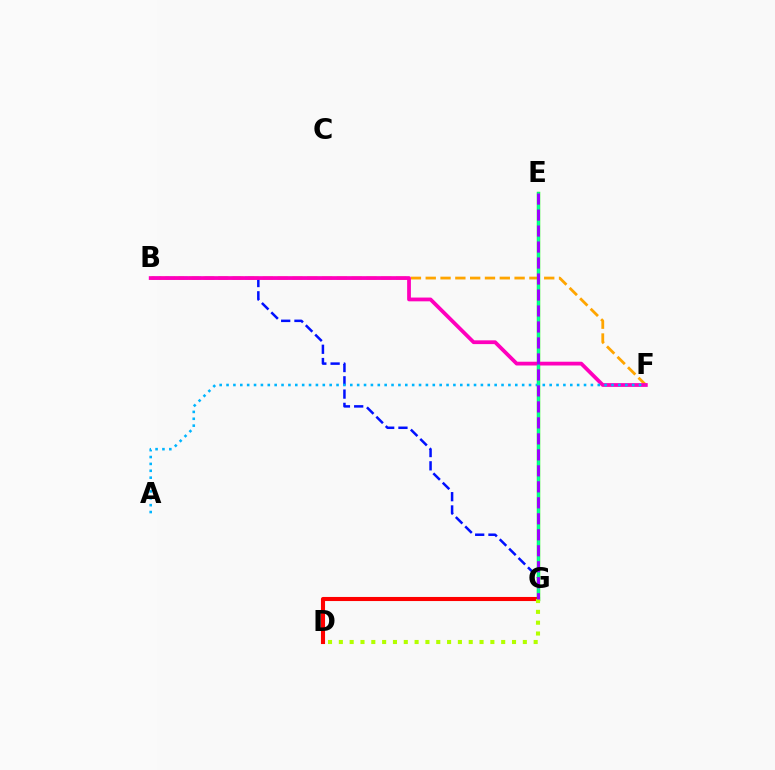{('B', 'G'): [{'color': '#0010ff', 'line_style': 'dashed', 'thickness': 1.8}], ('B', 'F'): [{'color': '#ffa500', 'line_style': 'dashed', 'thickness': 2.01}, {'color': '#ff00bd', 'line_style': 'solid', 'thickness': 2.72}], ('D', 'G'): [{'color': '#ff0000', 'line_style': 'solid', 'thickness': 2.94}, {'color': '#b3ff00', 'line_style': 'dotted', 'thickness': 2.94}], ('E', 'G'): [{'color': '#08ff00', 'line_style': 'solid', 'thickness': 2.48}, {'color': '#00ff9d', 'line_style': 'solid', 'thickness': 1.86}, {'color': '#9b00ff', 'line_style': 'dashed', 'thickness': 2.17}], ('A', 'F'): [{'color': '#00b5ff', 'line_style': 'dotted', 'thickness': 1.87}]}